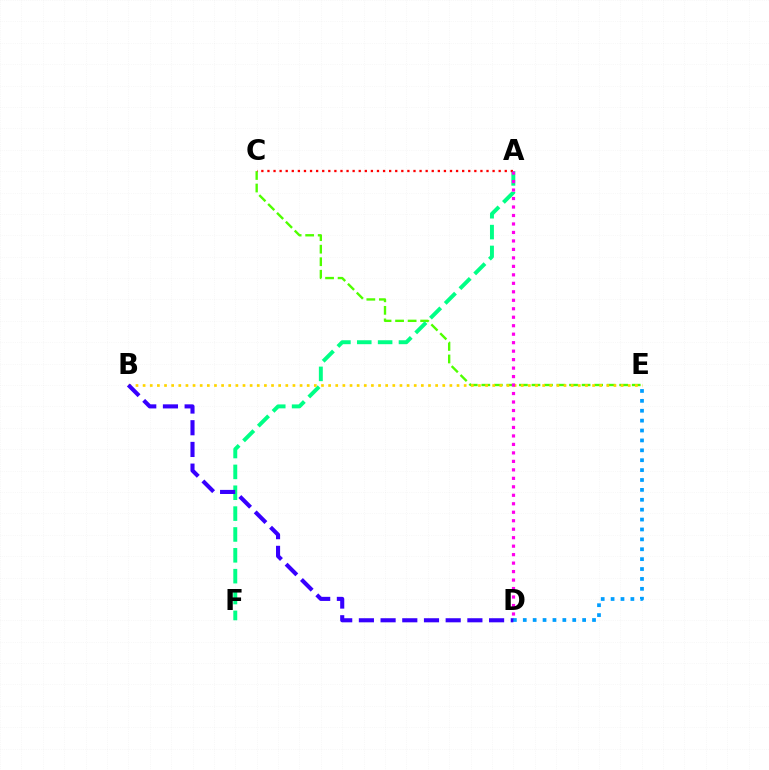{('C', 'E'): [{'color': '#4fff00', 'line_style': 'dashed', 'thickness': 1.7}], ('D', 'E'): [{'color': '#009eff', 'line_style': 'dotted', 'thickness': 2.69}], ('A', 'F'): [{'color': '#00ff86', 'line_style': 'dashed', 'thickness': 2.83}], ('B', 'E'): [{'color': '#ffd500', 'line_style': 'dotted', 'thickness': 1.94}], ('A', 'C'): [{'color': '#ff0000', 'line_style': 'dotted', 'thickness': 1.65}], ('B', 'D'): [{'color': '#3700ff', 'line_style': 'dashed', 'thickness': 2.95}], ('A', 'D'): [{'color': '#ff00ed', 'line_style': 'dotted', 'thickness': 2.3}]}